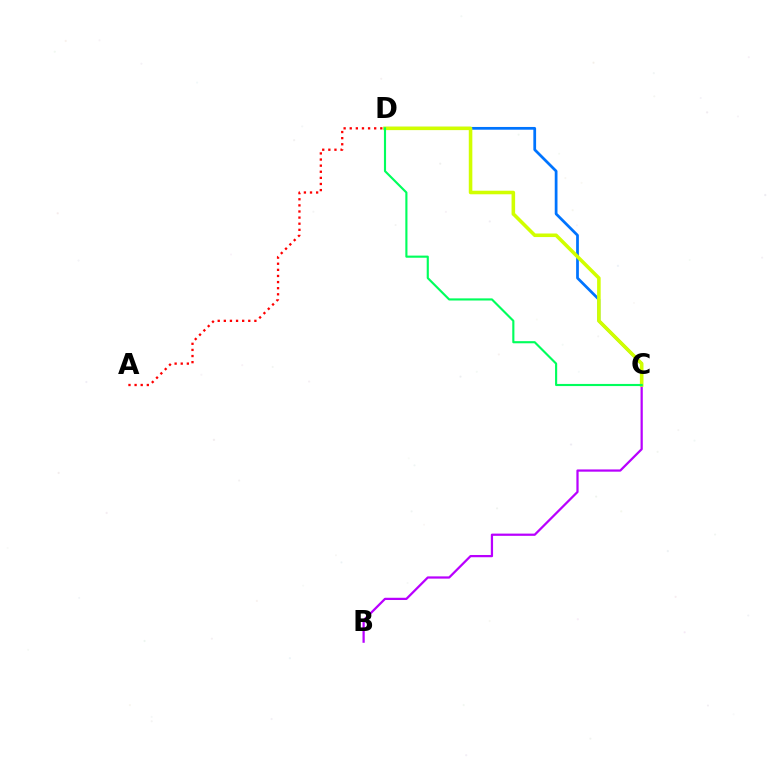{('B', 'C'): [{'color': '#b900ff', 'line_style': 'solid', 'thickness': 1.61}], ('C', 'D'): [{'color': '#0074ff', 'line_style': 'solid', 'thickness': 1.98}, {'color': '#d1ff00', 'line_style': 'solid', 'thickness': 2.57}, {'color': '#00ff5c', 'line_style': 'solid', 'thickness': 1.54}], ('A', 'D'): [{'color': '#ff0000', 'line_style': 'dotted', 'thickness': 1.66}]}